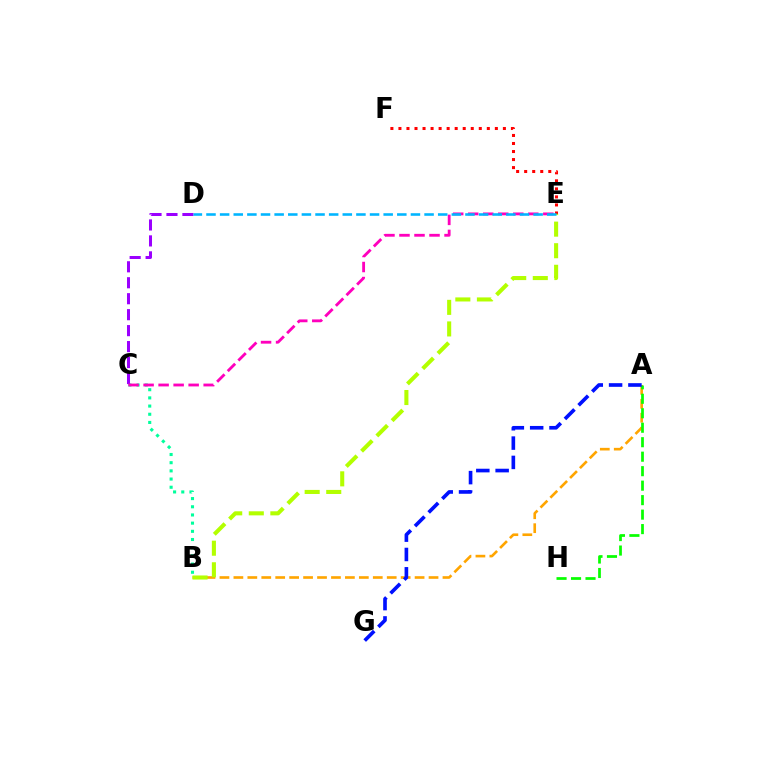{('E', 'F'): [{'color': '#ff0000', 'line_style': 'dotted', 'thickness': 2.18}], ('A', 'B'): [{'color': '#ffa500', 'line_style': 'dashed', 'thickness': 1.89}], ('B', 'C'): [{'color': '#00ff9d', 'line_style': 'dotted', 'thickness': 2.22}], ('A', 'H'): [{'color': '#08ff00', 'line_style': 'dashed', 'thickness': 1.97}], ('C', 'D'): [{'color': '#9b00ff', 'line_style': 'dashed', 'thickness': 2.17}], ('C', 'E'): [{'color': '#ff00bd', 'line_style': 'dashed', 'thickness': 2.04}], ('B', 'E'): [{'color': '#b3ff00', 'line_style': 'dashed', 'thickness': 2.93}], ('D', 'E'): [{'color': '#00b5ff', 'line_style': 'dashed', 'thickness': 1.85}], ('A', 'G'): [{'color': '#0010ff', 'line_style': 'dashed', 'thickness': 2.63}]}